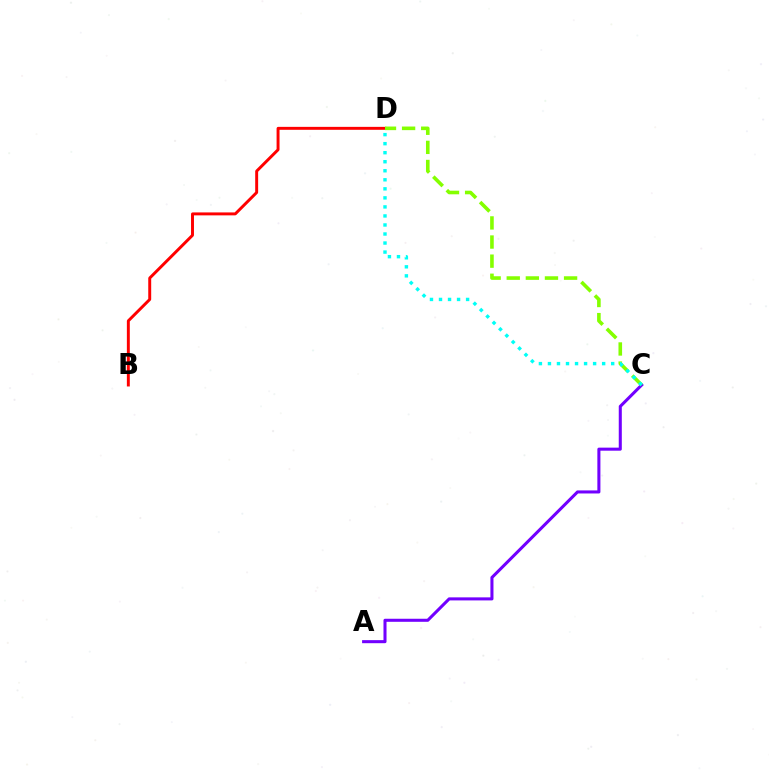{('A', 'C'): [{'color': '#7200ff', 'line_style': 'solid', 'thickness': 2.2}], ('B', 'D'): [{'color': '#ff0000', 'line_style': 'solid', 'thickness': 2.12}], ('C', 'D'): [{'color': '#84ff00', 'line_style': 'dashed', 'thickness': 2.6}, {'color': '#00fff6', 'line_style': 'dotted', 'thickness': 2.45}]}